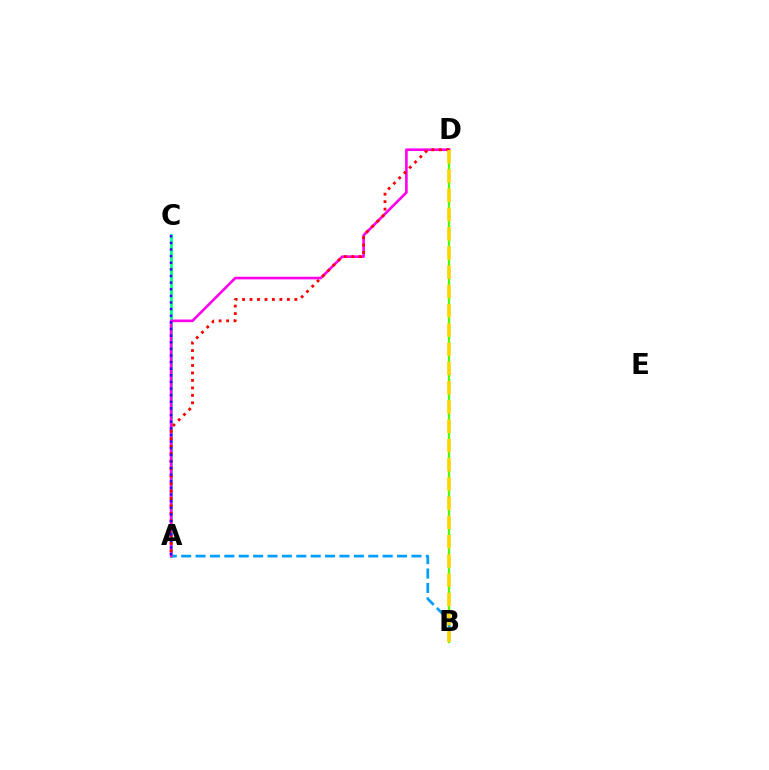{('A', 'C'): [{'color': '#00ff86', 'line_style': 'solid', 'thickness': 2.02}, {'color': '#3700ff', 'line_style': 'dotted', 'thickness': 1.8}], ('B', 'D'): [{'color': '#4fff00', 'line_style': 'solid', 'thickness': 1.63}, {'color': '#ffd500', 'line_style': 'dashed', 'thickness': 2.61}], ('A', 'B'): [{'color': '#009eff', 'line_style': 'dashed', 'thickness': 1.96}], ('A', 'D'): [{'color': '#ff00ed', 'line_style': 'solid', 'thickness': 1.89}, {'color': '#ff0000', 'line_style': 'dotted', 'thickness': 2.03}]}